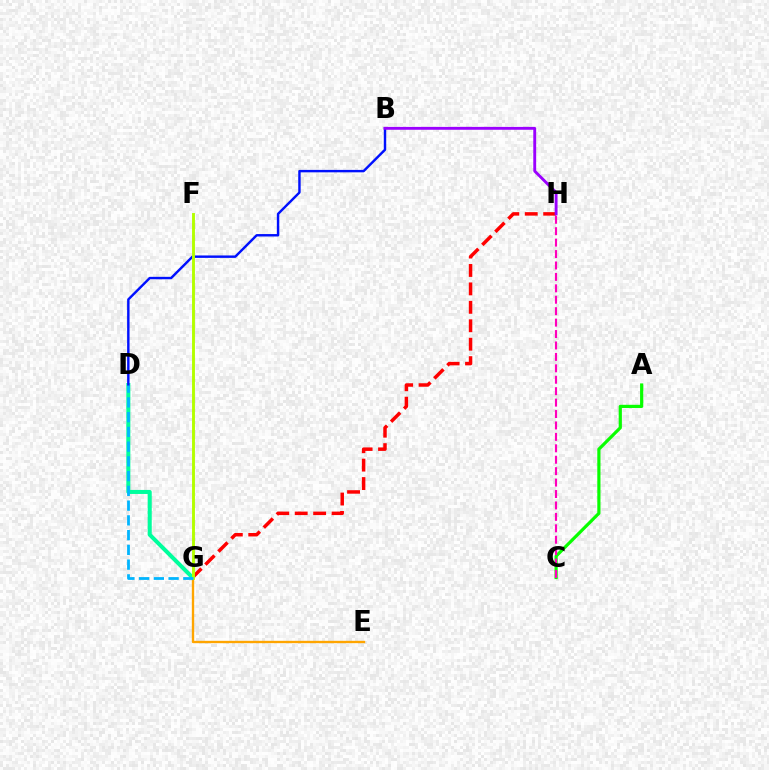{('E', 'G'): [{'color': '#ffa500', 'line_style': 'solid', 'thickness': 1.69}], ('G', 'H'): [{'color': '#ff0000', 'line_style': 'dashed', 'thickness': 2.5}], ('D', 'G'): [{'color': '#00ff9d', 'line_style': 'solid', 'thickness': 2.9}, {'color': '#00b5ff', 'line_style': 'dashed', 'thickness': 2.0}], ('A', 'C'): [{'color': '#08ff00', 'line_style': 'solid', 'thickness': 2.29}], ('B', 'D'): [{'color': '#0010ff', 'line_style': 'solid', 'thickness': 1.75}], ('C', 'H'): [{'color': '#ff00bd', 'line_style': 'dashed', 'thickness': 1.55}], ('F', 'G'): [{'color': '#b3ff00', 'line_style': 'solid', 'thickness': 2.09}], ('B', 'H'): [{'color': '#9b00ff', 'line_style': 'solid', 'thickness': 2.07}]}